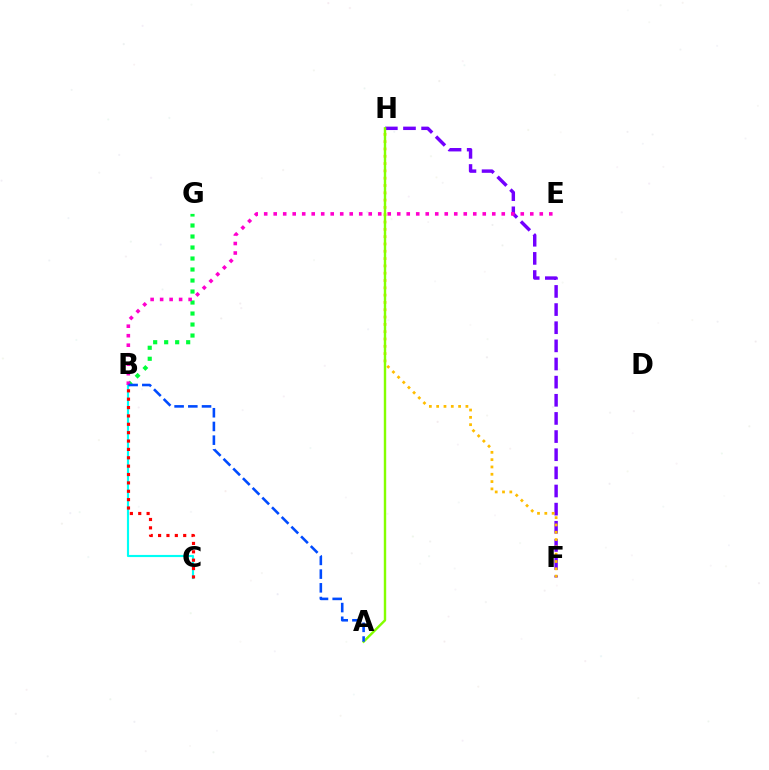{('F', 'H'): [{'color': '#7200ff', 'line_style': 'dashed', 'thickness': 2.46}, {'color': '#ffbd00', 'line_style': 'dotted', 'thickness': 1.99}], ('B', 'C'): [{'color': '#00fff6', 'line_style': 'solid', 'thickness': 1.55}, {'color': '#ff0000', 'line_style': 'dotted', 'thickness': 2.27}], ('A', 'H'): [{'color': '#84ff00', 'line_style': 'solid', 'thickness': 1.74}], ('B', 'G'): [{'color': '#00ff39', 'line_style': 'dotted', 'thickness': 2.99}], ('B', 'E'): [{'color': '#ff00cf', 'line_style': 'dotted', 'thickness': 2.58}], ('A', 'B'): [{'color': '#004bff', 'line_style': 'dashed', 'thickness': 1.86}]}